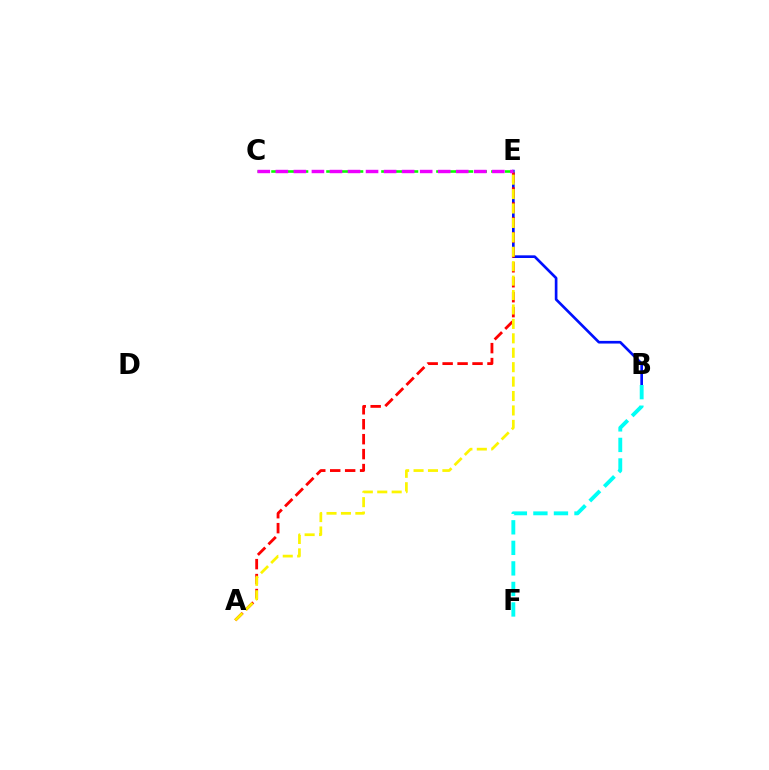{('B', 'E'): [{'color': '#0010ff', 'line_style': 'solid', 'thickness': 1.92}], ('A', 'E'): [{'color': '#ff0000', 'line_style': 'dashed', 'thickness': 2.03}, {'color': '#fcf500', 'line_style': 'dashed', 'thickness': 1.96}], ('C', 'E'): [{'color': '#08ff00', 'line_style': 'dashed', 'thickness': 1.87}, {'color': '#ee00ff', 'line_style': 'dashed', 'thickness': 2.45}], ('B', 'F'): [{'color': '#00fff6', 'line_style': 'dashed', 'thickness': 2.79}]}